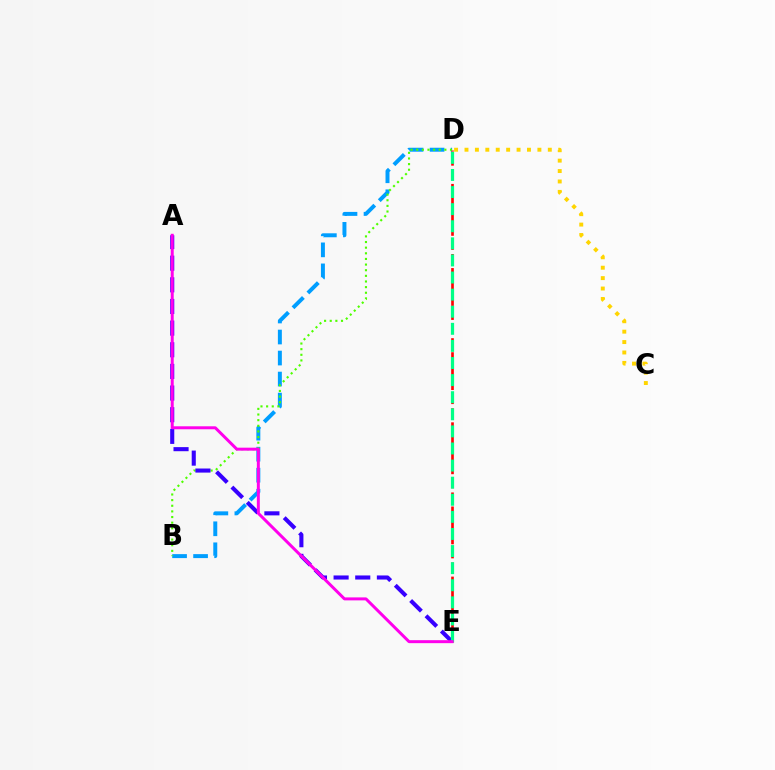{('B', 'D'): [{'color': '#009eff', 'line_style': 'dashed', 'thickness': 2.86}, {'color': '#4fff00', 'line_style': 'dotted', 'thickness': 1.53}], ('D', 'E'): [{'color': '#ff0000', 'line_style': 'dashed', 'thickness': 1.91}, {'color': '#00ff86', 'line_style': 'dashed', 'thickness': 2.32}], ('A', 'E'): [{'color': '#3700ff', 'line_style': 'dashed', 'thickness': 2.94}, {'color': '#ff00ed', 'line_style': 'solid', 'thickness': 2.15}], ('C', 'D'): [{'color': '#ffd500', 'line_style': 'dotted', 'thickness': 2.83}]}